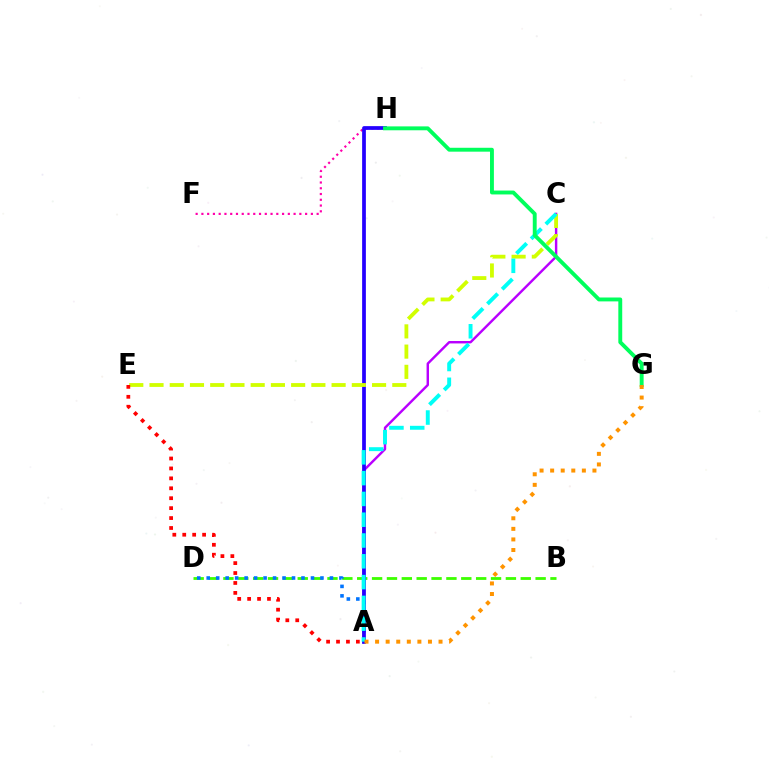{('B', 'D'): [{'color': '#3dff00', 'line_style': 'dashed', 'thickness': 2.02}], ('A', 'C'): [{'color': '#b900ff', 'line_style': 'solid', 'thickness': 1.75}, {'color': '#00fff6', 'line_style': 'dashed', 'thickness': 2.82}], ('A', 'D'): [{'color': '#0074ff', 'line_style': 'dotted', 'thickness': 2.58}], ('F', 'H'): [{'color': '#ff00ac', 'line_style': 'dotted', 'thickness': 1.57}], ('A', 'H'): [{'color': '#2500ff', 'line_style': 'solid', 'thickness': 2.7}], ('C', 'E'): [{'color': '#d1ff00', 'line_style': 'dashed', 'thickness': 2.75}], ('G', 'H'): [{'color': '#00ff5c', 'line_style': 'solid', 'thickness': 2.8}], ('A', 'G'): [{'color': '#ff9400', 'line_style': 'dotted', 'thickness': 2.87}], ('A', 'E'): [{'color': '#ff0000', 'line_style': 'dotted', 'thickness': 2.7}]}